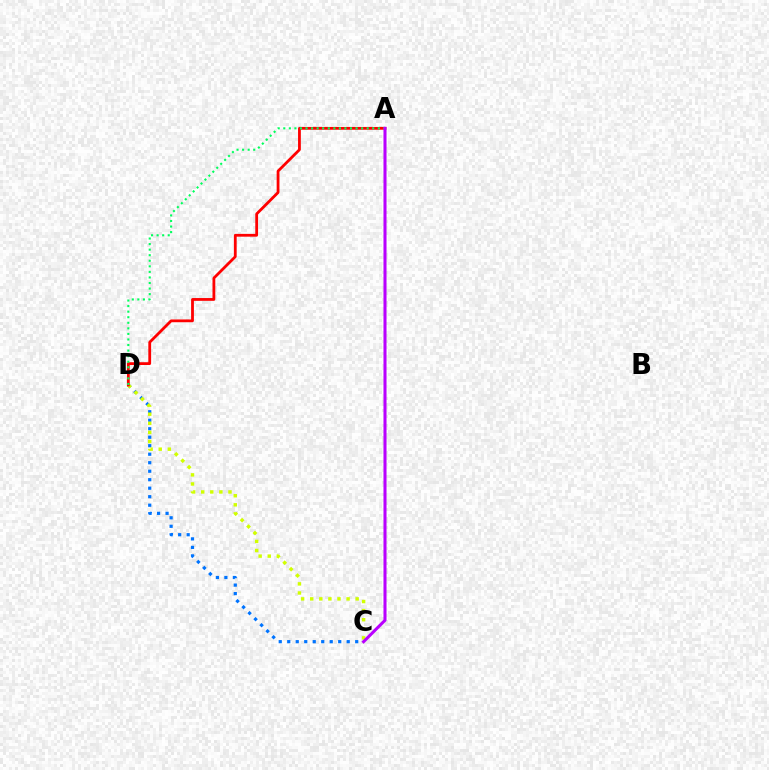{('C', 'D'): [{'color': '#0074ff', 'line_style': 'dotted', 'thickness': 2.31}, {'color': '#d1ff00', 'line_style': 'dotted', 'thickness': 2.47}], ('A', 'D'): [{'color': '#ff0000', 'line_style': 'solid', 'thickness': 2.01}, {'color': '#00ff5c', 'line_style': 'dotted', 'thickness': 1.51}], ('A', 'C'): [{'color': '#b900ff', 'line_style': 'solid', 'thickness': 2.2}]}